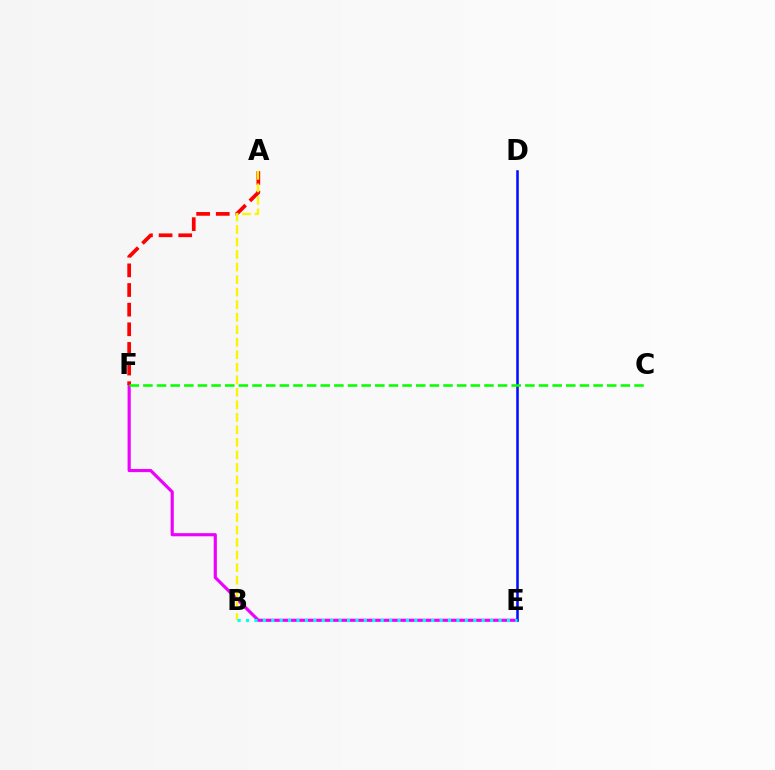{('E', 'F'): [{'color': '#ee00ff', 'line_style': 'solid', 'thickness': 2.27}], ('A', 'F'): [{'color': '#ff0000', 'line_style': 'dashed', 'thickness': 2.67}], ('A', 'B'): [{'color': '#fcf500', 'line_style': 'dashed', 'thickness': 1.7}], ('D', 'E'): [{'color': '#0010ff', 'line_style': 'solid', 'thickness': 1.84}], ('B', 'E'): [{'color': '#00fff6', 'line_style': 'dotted', 'thickness': 2.29}], ('C', 'F'): [{'color': '#08ff00', 'line_style': 'dashed', 'thickness': 1.85}]}